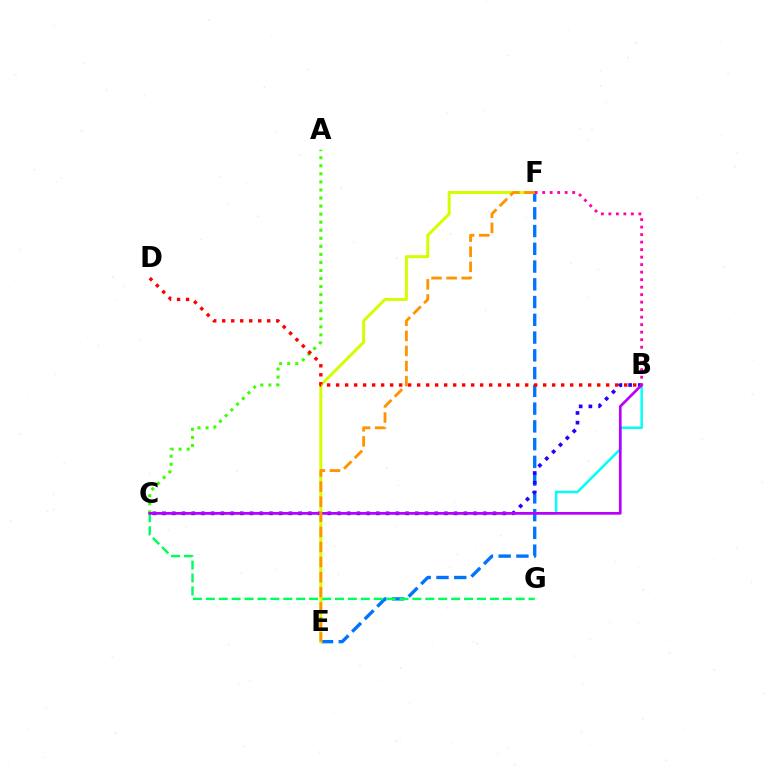{('B', 'C'): [{'color': '#00fff6', 'line_style': 'solid', 'thickness': 1.78}, {'color': '#2500ff', 'line_style': 'dotted', 'thickness': 2.64}, {'color': '#b900ff', 'line_style': 'solid', 'thickness': 1.93}], ('E', 'F'): [{'color': '#0074ff', 'line_style': 'dashed', 'thickness': 2.41}, {'color': '#d1ff00', 'line_style': 'solid', 'thickness': 2.15}, {'color': '#ff9400', 'line_style': 'dashed', 'thickness': 2.05}], ('C', 'G'): [{'color': '#00ff5c', 'line_style': 'dashed', 'thickness': 1.75}], ('A', 'C'): [{'color': '#3dff00', 'line_style': 'dotted', 'thickness': 2.19}], ('B', 'F'): [{'color': '#ff00ac', 'line_style': 'dotted', 'thickness': 2.04}], ('B', 'D'): [{'color': '#ff0000', 'line_style': 'dotted', 'thickness': 2.45}]}